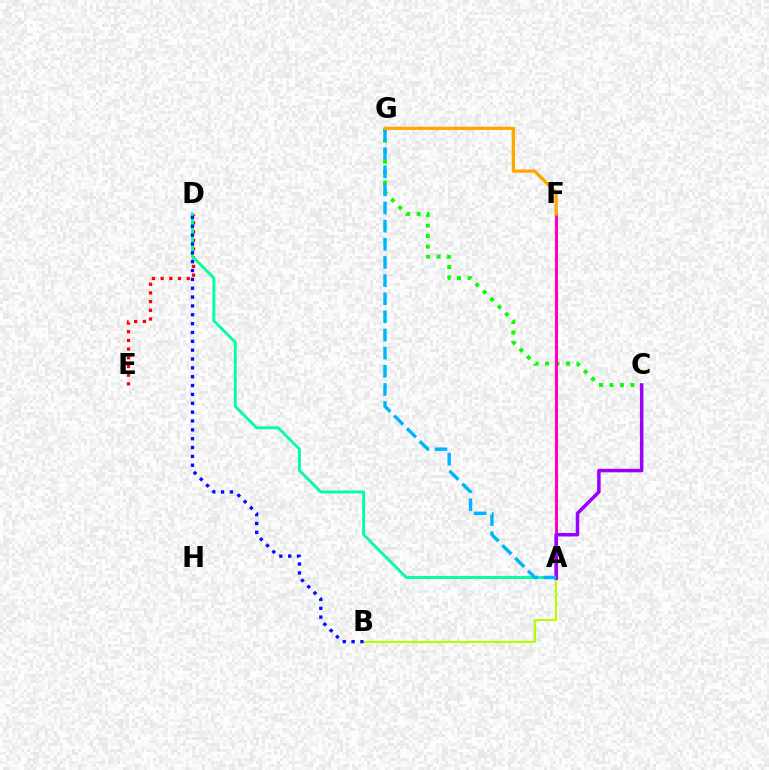{('D', 'E'): [{'color': '#ff0000', 'line_style': 'dotted', 'thickness': 2.36}], ('C', 'G'): [{'color': '#08ff00', 'line_style': 'dotted', 'thickness': 2.84}], ('A', 'D'): [{'color': '#00ff9d', 'line_style': 'solid', 'thickness': 2.06}], ('A', 'B'): [{'color': '#b3ff00', 'line_style': 'solid', 'thickness': 1.55}], ('B', 'D'): [{'color': '#0010ff', 'line_style': 'dotted', 'thickness': 2.4}], ('A', 'F'): [{'color': '#ff00bd', 'line_style': 'solid', 'thickness': 2.23}], ('A', 'C'): [{'color': '#9b00ff', 'line_style': 'solid', 'thickness': 2.53}], ('A', 'G'): [{'color': '#00b5ff', 'line_style': 'dashed', 'thickness': 2.46}], ('F', 'G'): [{'color': '#ffa500', 'line_style': 'solid', 'thickness': 2.33}]}